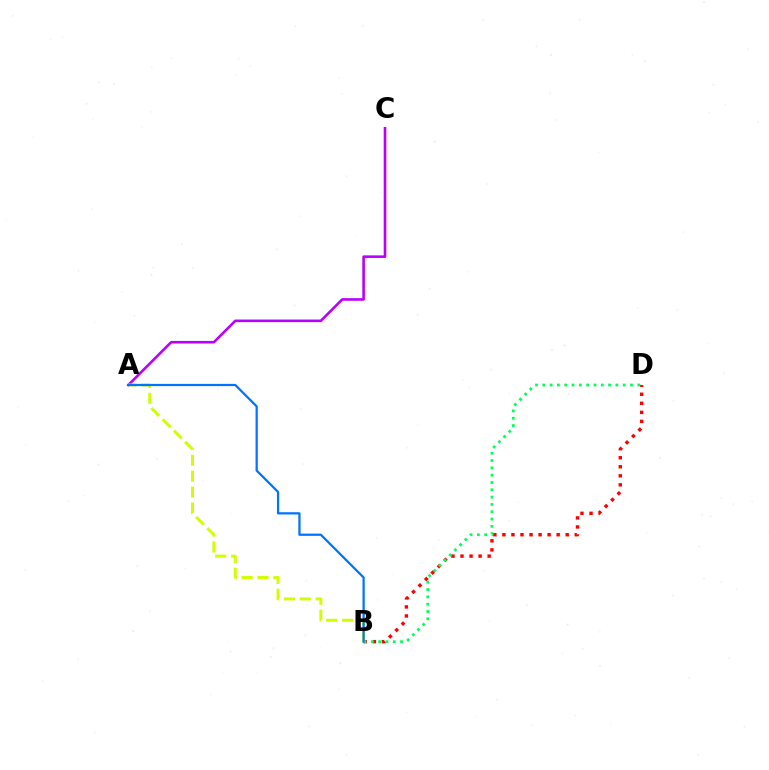{('B', 'D'): [{'color': '#ff0000', 'line_style': 'dotted', 'thickness': 2.46}, {'color': '#00ff5c', 'line_style': 'dotted', 'thickness': 1.99}], ('A', 'C'): [{'color': '#b900ff', 'line_style': 'solid', 'thickness': 1.87}], ('A', 'B'): [{'color': '#d1ff00', 'line_style': 'dashed', 'thickness': 2.16}, {'color': '#0074ff', 'line_style': 'solid', 'thickness': 1.62}]}